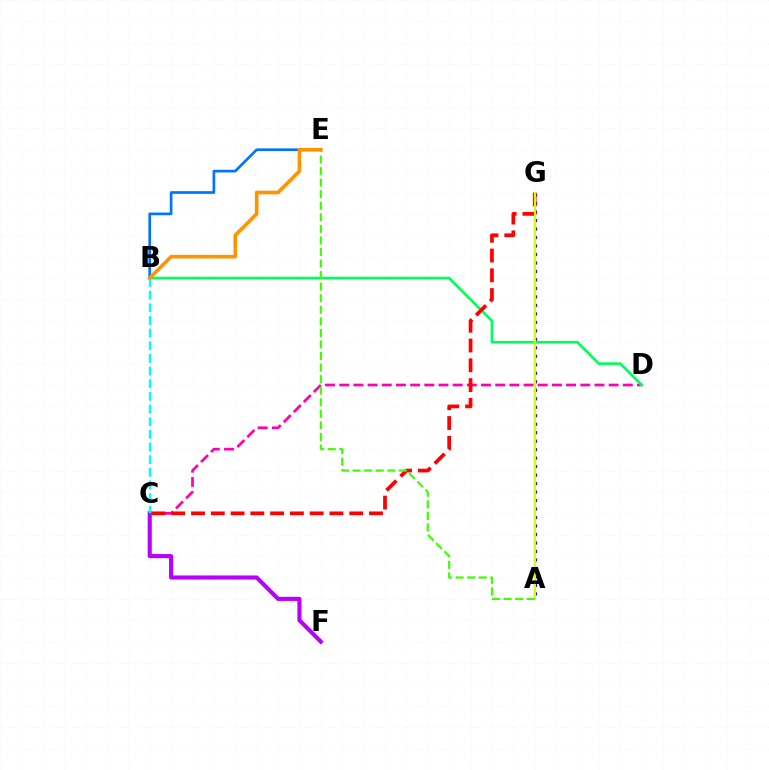{('C', 'F'): [{'color': '#b900ff', 'line_style': 'solid', 'thickness': 2.97}], ('A', 'G'): [{'color': '#2500ff', 'line_style': 'dotted', 'thickness': 2.31}, {'color': '#d1ff00', 'line_style': 'solid', 'thickness': 1.54}], ('C', 'D'): [{'color': '#ff00ac', 'line_style': 'dashed', 'thickness': 1.93}], ('B', 'D'): [{'color': '#00ff5c', 'line_style': 'solid', 'thickness': 1.91}], ('C', 'G'): [{'color': '#ff0000', 'line_style': 'dashed', 'thickness': 2.69}], ('B', 'E'): [{'color': '#0074ff', 'line_style': 'solid', 'thickness': 1.93}, {'color': '#ff9400', 'line_style': 'solid', 'thickness': 2.63}], ('A', 'E'): [{'color': '#3dff00', 'line_style': 'dashed', 'thickness': 1.57}], ('B', 'C'): [{'color': '#00fff6', 'line_style': 'dashed', 'thickness': 1.72}]}